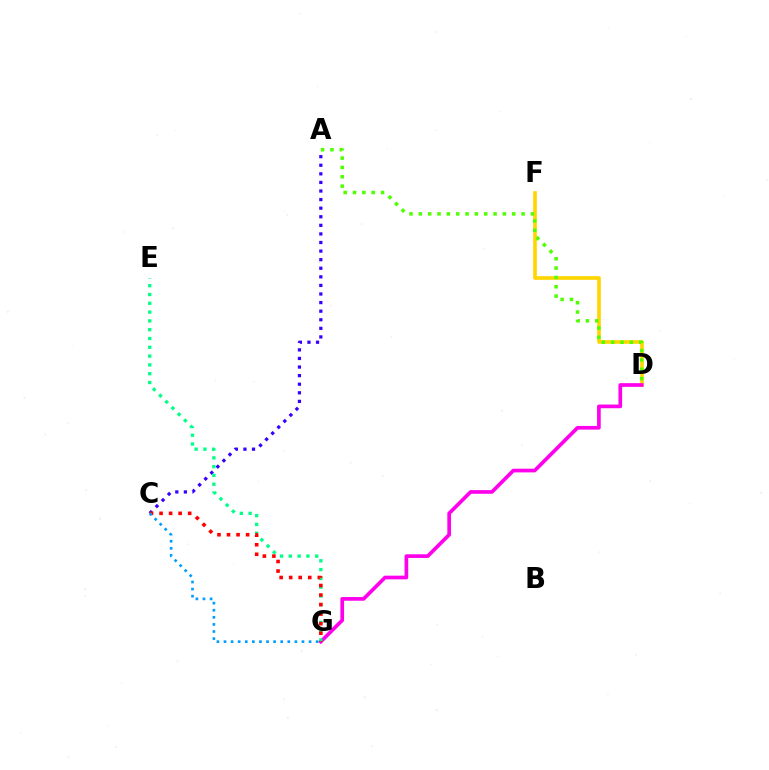{('A', 'C'): [{'color': '#3700ff', 'line_style': 'dotted', 'thickness': 2.33}], ('D', 'F'): [{'color': '#ffd500', 'line_style': 'solid', 'thickness': 2.63}], ('A', 'D'): [{'color': '#4fff00', 'line_style': 'dotted', 'thickness': 2.54}], ('D', 'G'): [{'color': '#ff00ed', 'line_style': 'solid', 'thickness': 2.65}], ('E', 'G'): [{'color': '#00ff86', 'line_style': 'dotted', 'thickness': 2.39}], ('C', 'G'): [{'color': '#ff0000', 'line_style': 'dotted', 'thickness': 2.59}, {'color': '#009eff', 'line_style': 'dotted', 'thickness': 1.93}]}